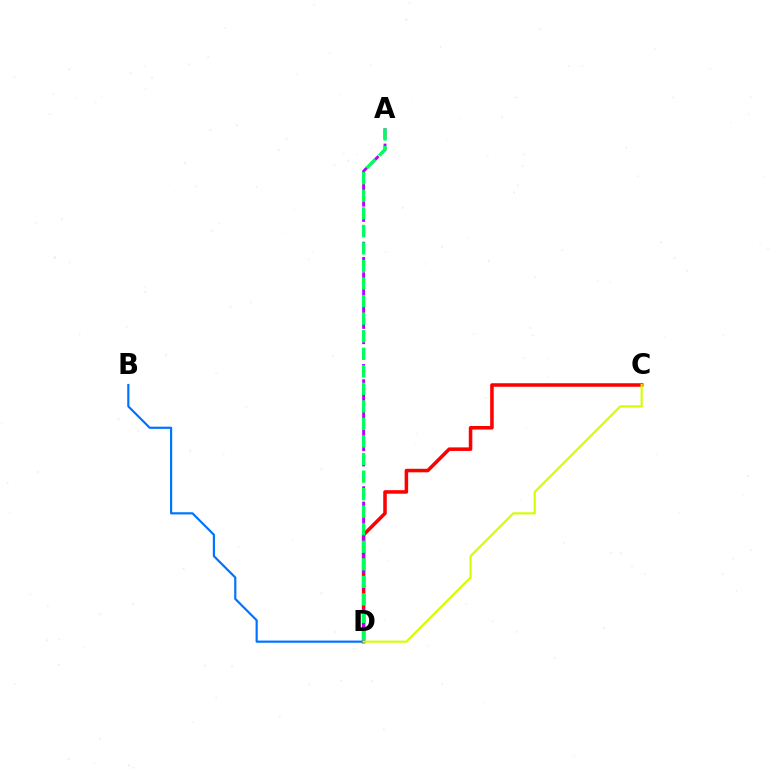{('C', 'D'): [{'color': '#ff0000', 'line_style': 'solid', 'thickness': 2.55}, {'color': '#d1ff00', 'line_style': 'solid', 'thickness': 1.53}], ('A', 'D'): [{'color': '#b900ff', 'line_style': 'dashed', 'thickness': 2.08}, {'color': '#00ff5c', 'line_style': 'dashed', 'thickness': 2.38}], ('B', 'D'): [{'color': '#0074ff', 'line_style': 'solid', 'thickness': 1.58}]}